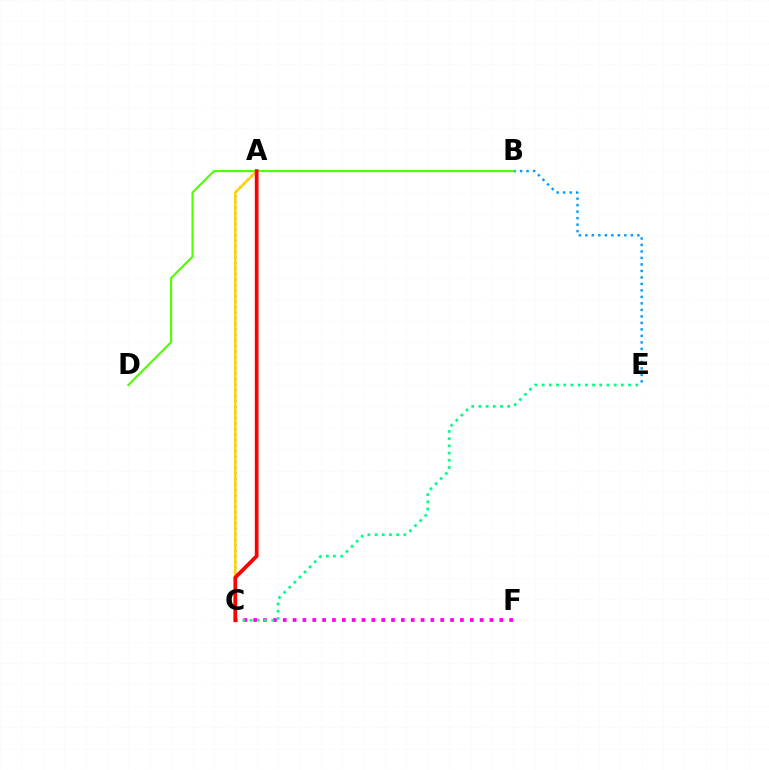{('A', 'C'): [{'color': '#3700ff', 'line_style': 'dotted', 'thickness': 1.5}, {'color': '#ffd500', 'line_style': 'solid', 'thickness': 1.81}, {'color': '#ff0000', 'line_style': 'solid', 'thickness': 2.69}], ('B', 'E'): [{'color': '#009eff', 'line_style': 'dotted', 'thickness': 1.77}], ('C', 'F'): [{'color': '#ff00ed', 'line_style': 'dotted', 'thickness': 2.67}], ('B', 'D'): [{'color': '#4fff00', 'line_style': 'solid', 'thickness': 1.52}], ('C', 'E'): [{'color': '#00ff86', 'line_style': 'dotted', 'thickness': 1.96}]}